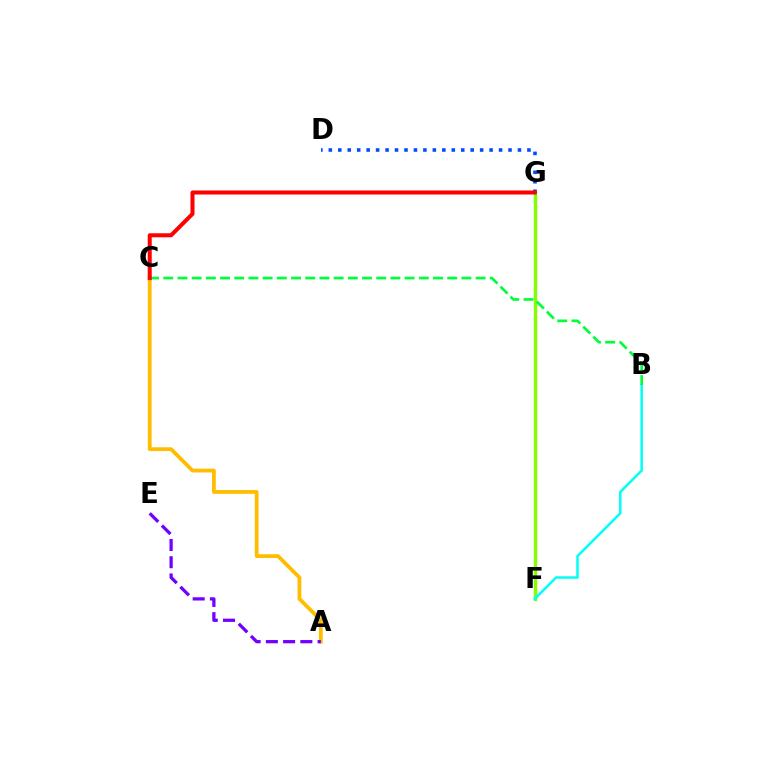{('F', 'G'): [{'color': '#ff00cf', 'line_style': 'solid', 'thickness': 1.96}, {'color': '#84ff00', 'line_style': 'solid', 'thickness': 2.45}], ('B', 'F'): [{'color': '#00fff6', 'line_style': 'solid', 'thickness': 1.81}], ('A', 'C'): [{'color': '#ffbd00', 'line_style': 'solid', 'thickness': 2.73}], ('D', 'G'): [{'color': '#004bff', 'line_style': 'dotted', 'thickness': 2.57}], ('A', 'E'): [{'color': '#7200ff', 'line_style': 'dashed', 'thickness': 2.34}], ('B', 'C'): [{'color': '#00ff39', 'line_style': 'dashed', 'thickness': 1.93}], ('C', 'G'): [{'color': '#ff0000', 'line_style': 'solid', 'thickness': 2.91}]}